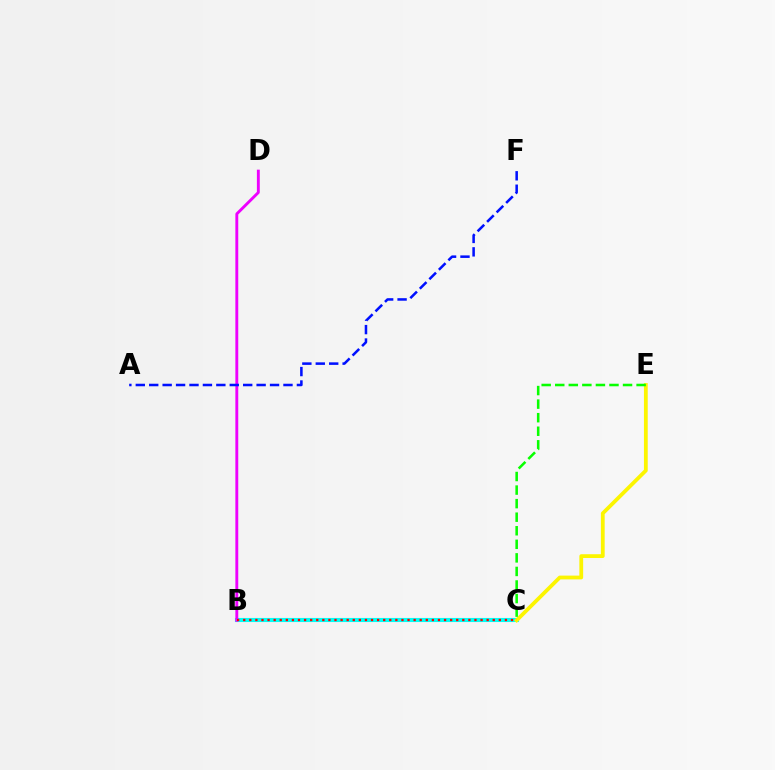{('B', 'C'): [{'color': '#00fff6', 'line_style': 'solid', 'thickness': 2.96}, {'color': '#ff0000', 'line_style': 'dotted', 'thickness': 1.65}], ('C', 'E'): [{'color': '#fcf500', 'line_style': 'solid', 'thickness': 2.73}, {'color': '#08ff00', 'line_style': 'dashed', 'thickness': 1.84}], ('B', 'D'): [{'color': '#ee00ff', 'line_style': 'solid', 'thickness': 2.08}], ('A', 'F'): [{'color': '#0010ff', 'line_style': 'dashed', 'thickness': 1.82}]}